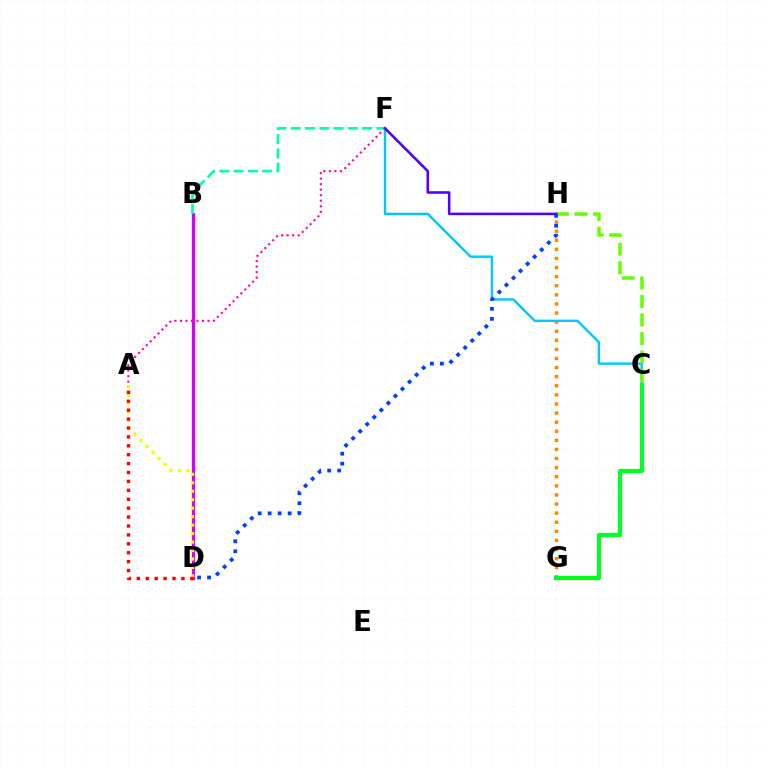{('B', 'D'): [{'color': '#d600ff', 'line_style': 'solid', 'thickness': 2.39}], ('A', 'D'): [{'color': '#eeff00', 'line_style': 'dotted', 'thickness': 2.3}, {'color': '#ff0000', 'line_style': 'dotted', 'thickness': 2.42}], ('G', 'H'): [{'color': '#ff8800', 'line_style': 'dotted', 'thickness': 2.47}], ('A', 'F'): [{'color': '#ff00a0', 'line_style': 'dotted', 'thickness': 1.5}], ('C', 'F'): [{'color': '#00c7ff', 'line_style': 'solid', 'thickness': 1.72}], ('C', 'H'): [{'color': '#66ff00', 'line_style': 'dashed', 'thickness': 2.52}], ('D', 'H'): [{'color': '#003fff', 'line_style': 'dotted', 'thickness': 2.71}], ('C', 'G'): [{'color': '#00ff27', 'line_style': 'solid', 'thickness': 2.99}], ('B', 'F'): [{'color': '#00ffaf', 'line_style': 'dashed', 'thickness': 1.94}], ('F', 'H'): [{'color': '#4f00ff', 'line_style': 'solid', 'thickness': 1.84}]}